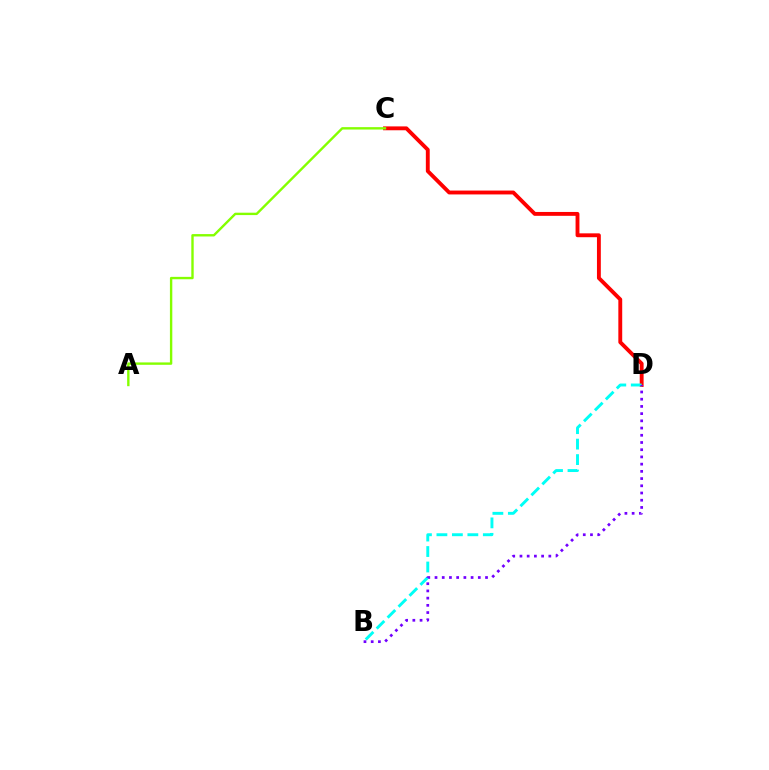{('C', 'D'): [{'color': '#ff0000', 'line_style': 'solid', 'thickness': 2.78}], ('A', 'C'): [{'color': '#84ff00', 'line_style': 'solid', 'thickness': 1.72}], ('B', 'D'): [{'color': '#00fff6', 'line_style': 'dashed', 'thickness': 2.1}, {'color': '#7200ff', 'line_style': 'dotted', 'thickness': 1.96}]}